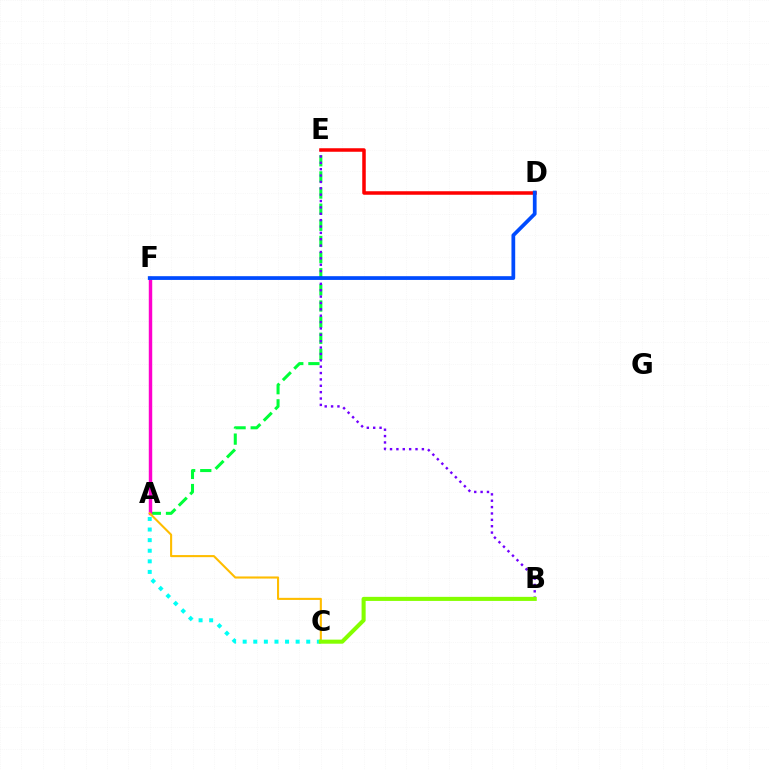{('A', 'E'): [{'color': '#00ff39', 'line_style': 'dashed', 'thickness': 2.19}], ('A', 'F'): [{'color': '#ff00cf', 'line_style': 'solid', 'thickness': 2.48}], ('A', 'C'): [{'color': '#ffbd00', 'line_style': 'solid', 'thickness': 1.51}, {'color': '#00fff6', 'line_style': 'dotted', 'thickness': 2.88}], ('B', 'E'): [{'color': '#7200ff', 'line_style': 'dotted', 'thickness': 1.73}], ('D', 'E'): [{'color': '#ff0000', 'line_style': 'solid', 'thickness': 2.53}], ('B', 'C'): [{'color': '#84ff00', 'line_style': 'solid', 'thickness': 2.93}], ('D', 'F'): [{'color': '#004bff', 'line_style': 'solid', 'thickness': 2.69}]}